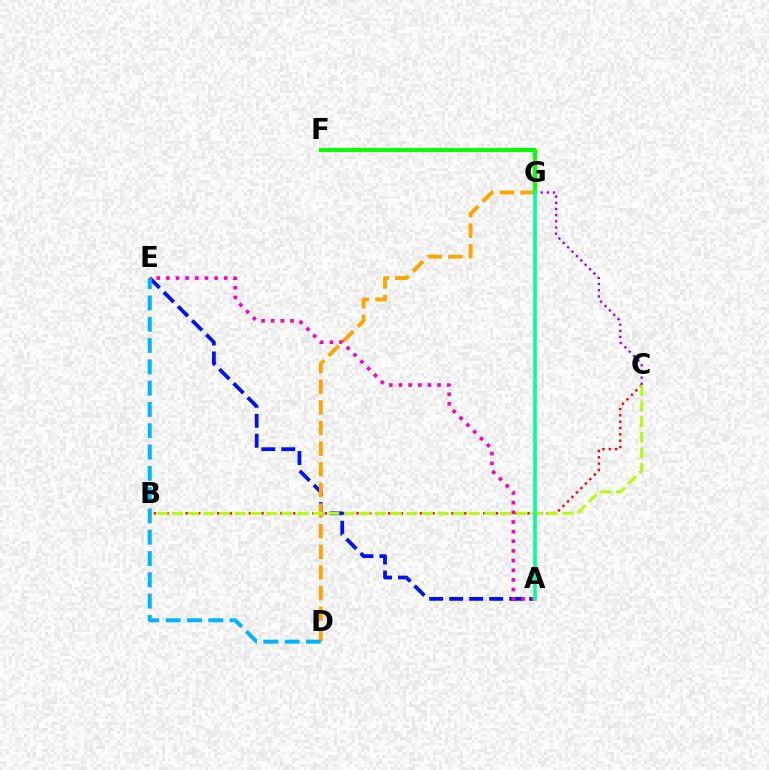{('B', 'C'): [{'color': '#ff0000', 'line_style': 'dotted', 'thickness': 1.72}, {'color': '#b3ff00', 'line_style': 'dashed', 'thickness': 2.12}], ('A', 'E'): [{'color': '#0010ff', 'line_style': 'dashed', 'thickness': 2.72}, {'color': '#ff00bd', 'line_style': 'dotted', 'thickness': 2.62}], ('C', 'G'): [{'color': '#9b00ff', 'line_style': 'dotted', 'thickness': 1.68}], ('D', 'G'): [{'color': '#ffa500', 'line_style': 'dashed', 'thickness': 2.8}], ('F', 'G'): [{'color': '#08ff00', 'line_style': 'solid', 'thickness': 2.86}], ('D', 'E'): [{'color': '#00b5ff', 'line_style': 'dashed', 'thickness': 2.89}], ('A', 'G'): [{'color': '#00ff9d', 'line_style': 'solid', 'thickness': 2.62}]}